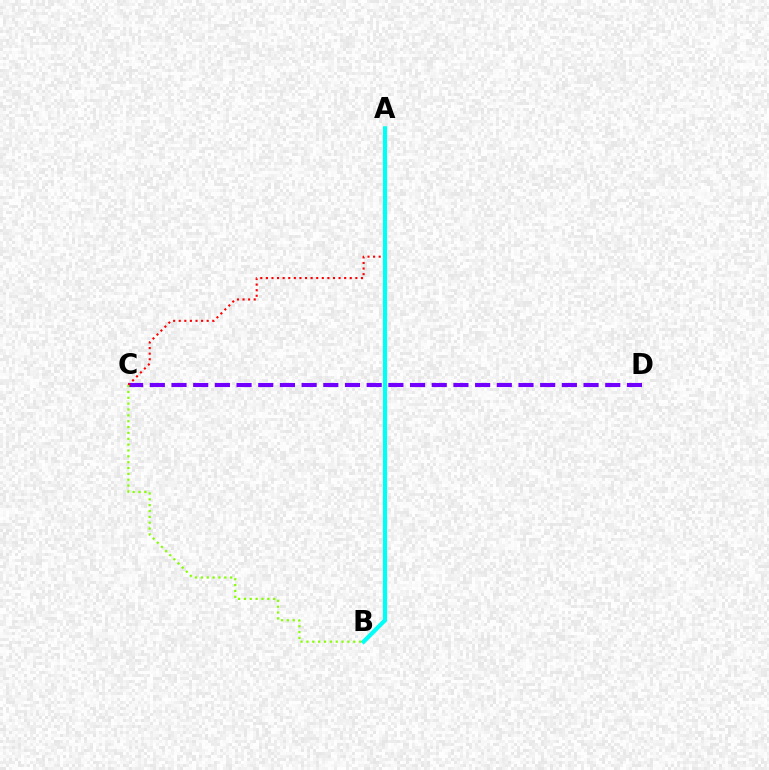{('C', 'D'): [{'color': '#7200ff', 'line_style': 'dashed', 'thickness': 2.95}], ('A', 'C'): [{'color': '#ff0000', 'line_style': 'dotted', 'thickness': 1.52}], ('A', 'B'): [{'color': '#00fff6', 'line_style': 'solid', 'thickness': 2.99}], ('B', 'C'): [{'color': '#84ff00', 'line_style': 'dotted', 'thickness': 1.59}]}